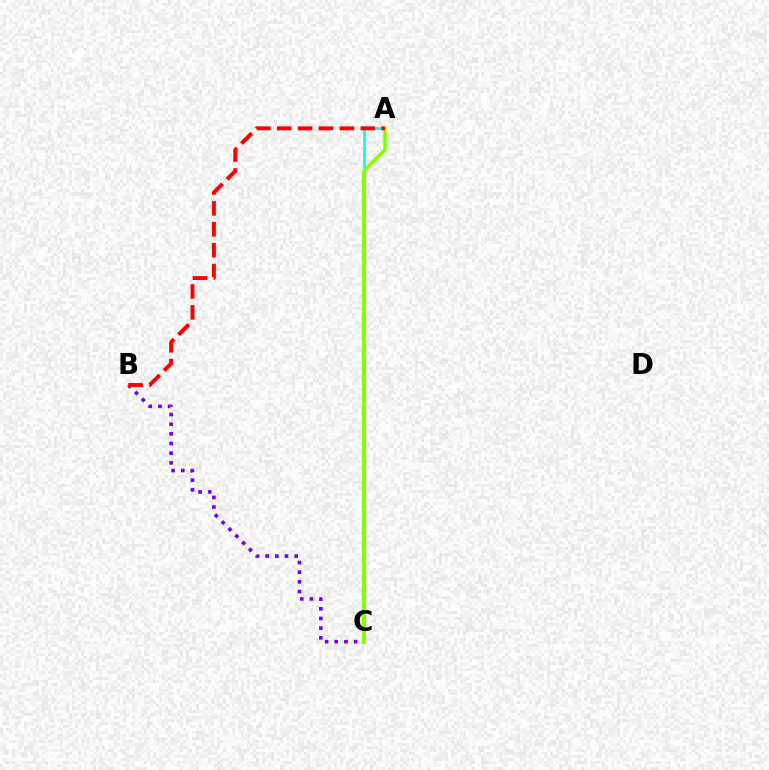{('B', 'C'): [{'color': '#7200ff', 'line_style': 'dotted', 'thickness': 2.63}], ('A', 'C'): [{'color': '#00fff6', 'line_style': 'solid', 'thickness': 1.93}, {'color': '#84ff00', 'line_style': 'solid', 'thickness': 2.5}], ('A', 'B'): [{'color': '#ff0000', 'line_style': 'dashed', 'thickness': 2.84}]}